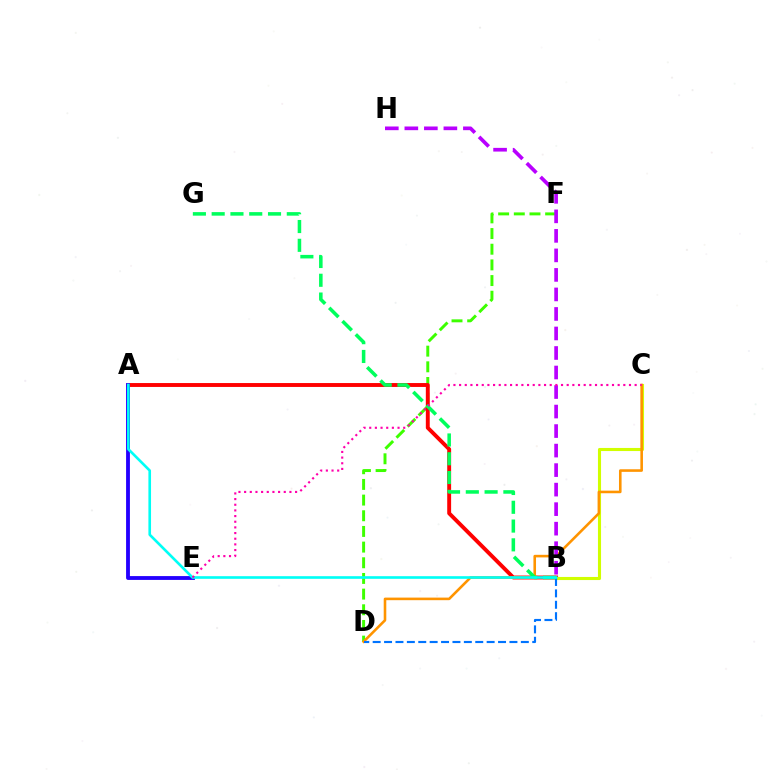{('D', 'F'): [{'color': '#3dff00', 'line_style': 'dashed', 'thickness': 2.13}], ('A', 'B'): [{'color': '#ff0000', 'line_style': 'solid', 'thickness': 2.81}, {'color': '#00fff6', 'line_style': 'solid', 'thickness': 1.89}], ('B', 'C'): [{'color': '#d1ff00', 'line_style': 'solid', 'thickness': 2.23}], ('C', 'D'): [{'color': '#ff9400', 'line_style': 'solid', 'thickness': 1.87}], ('A', 'E'): [{'color': '#2500ff', 'line_style': 'solid', 'thickness': 2.76}], ('B', 'D'): [{'color': '#0074ff', 'line_style': 'dashed', 'thickness': 1.55}], ('B', 'G'): [{'color': '#00ff5c', 'line_style': 'dashed', 'thickness': 2.55}], ('B', 'H'): [{'color': '#b900ff', 'line_style': 'dashed', 'thickness': 2.65}], ('C', 'E'): [{'color': '#ff00ac', 'line_style': 'dotted', 'thickness': 1.54}]}